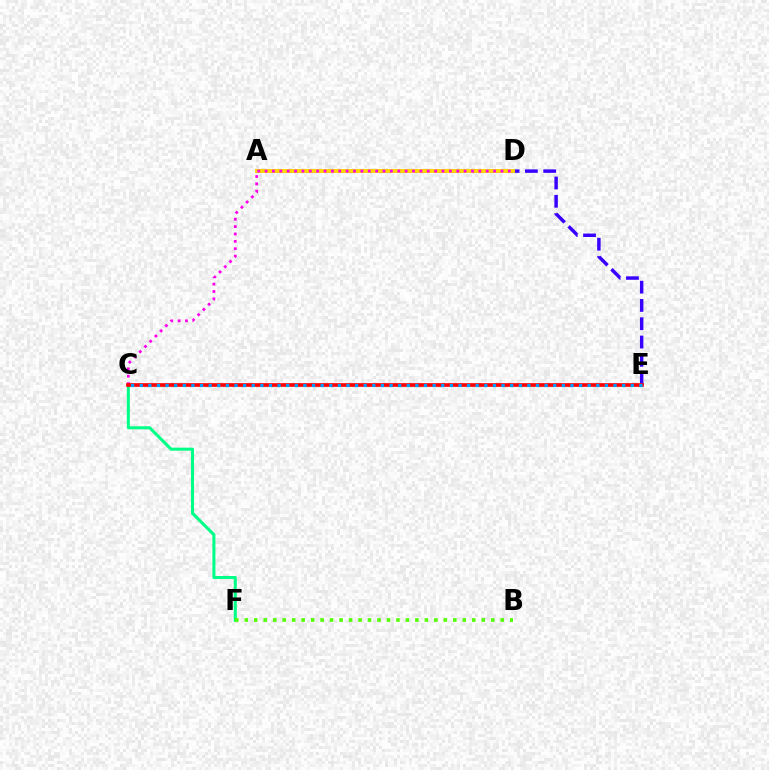{('A', 'E'): [{'color': '#3700ff', 'line_style': 'dashed', 'thickness': 2.49}], ('C', 'F'): [{'color': '#00ff86', 'line_style': 'solid', 'thickness': 2.19}], ('A', 'D'): [{'color': '#ffd500', 'line_style': 'solid', 'thickness': 2.8}], ('C', 'D'): [{'color': '#ff00ed', 'line_style': 'dotted', 'thickness': 2.0}], ('C', 'E'): [{'color': '#ff0000', 'line_style': 'solid', 'thickness': 2.65}, {'color': '#009eff', 'line_style': 'dotted', 'thickness': 2.34}], ('B', 'F'): [{'color': '#4fff00', 'line_style': 'dotted', 'thickness': 2.58}]}